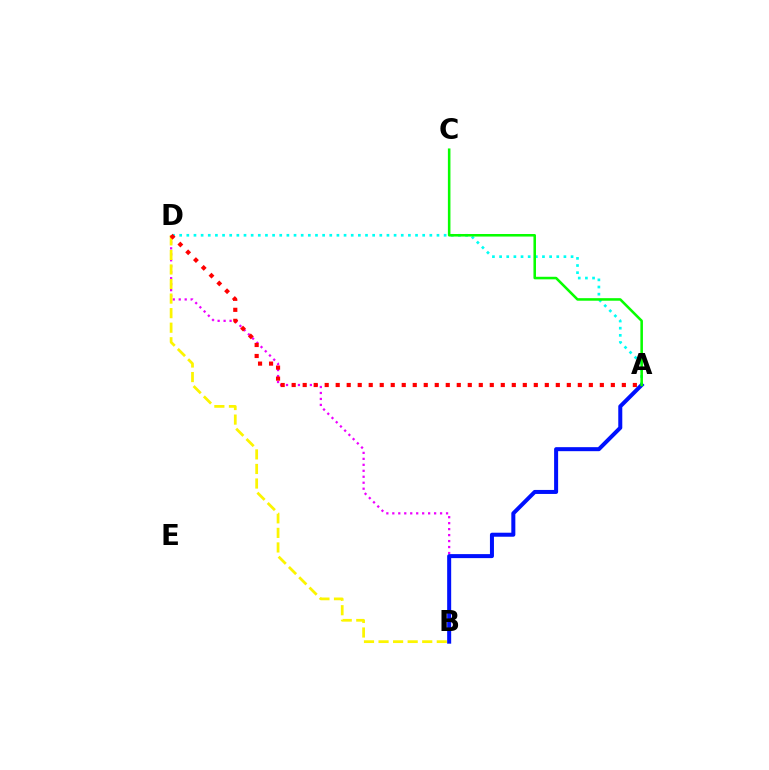{('B', 'D'): [{'color': '#ee00ff', 'line_style': 'dotted', 'thickness': 1.62}, {'color': '#fcf500', 'line_style': 'dashed', 'thickness': 1.98}], ('A', 'D'): [{'color': '#00fff6', 'line_style': 'dotted', 'thickness': 1.94}, {'color': '#ff0000', 'line_style': 'dotted', 'thickness': 2.99}], ('A', 'B'): [{'color': '#0010ff', 'line_style': 'solid', 'thickness': 2.89}], ('A', 'C'): [{'color': '#08ff00', 'line_style': 'solid', 'thickness': 1.84}]}